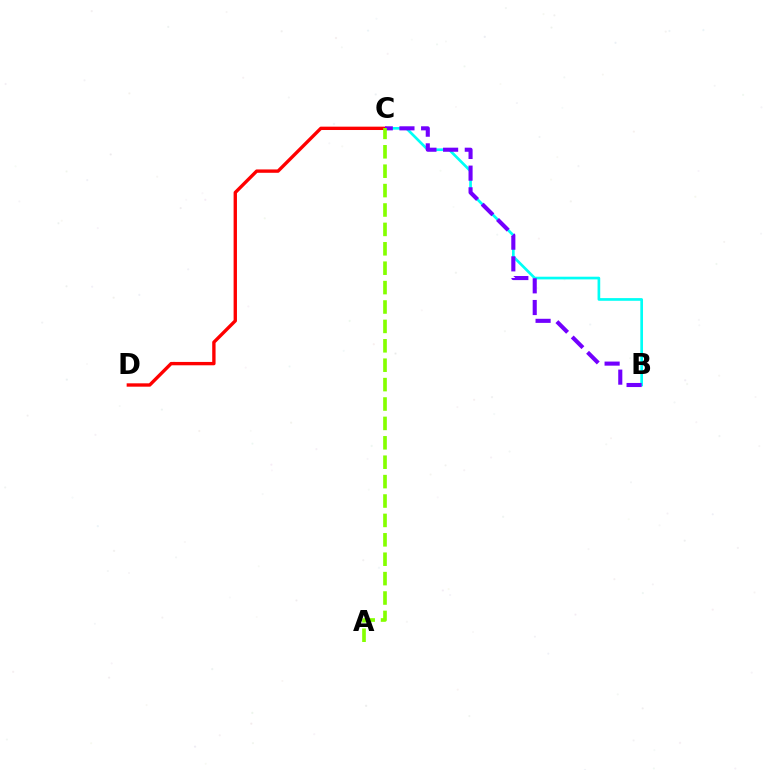{('B', 'C'): [{'color': '#00fff6', 'line_style': 'solid', 'thickness': 1.93}, {'color': '#7200ff', 'line_style': 'dashed', 'thickness': 2.95}], ('C', 'D'): [{'color': '#ff0000', 'line_style': 'solid', 'thickness': 2.42}], ('A', 'C'): [{'color': '#84ff00', 'line_style': 'dashed', 'thickness': 2.64}]}